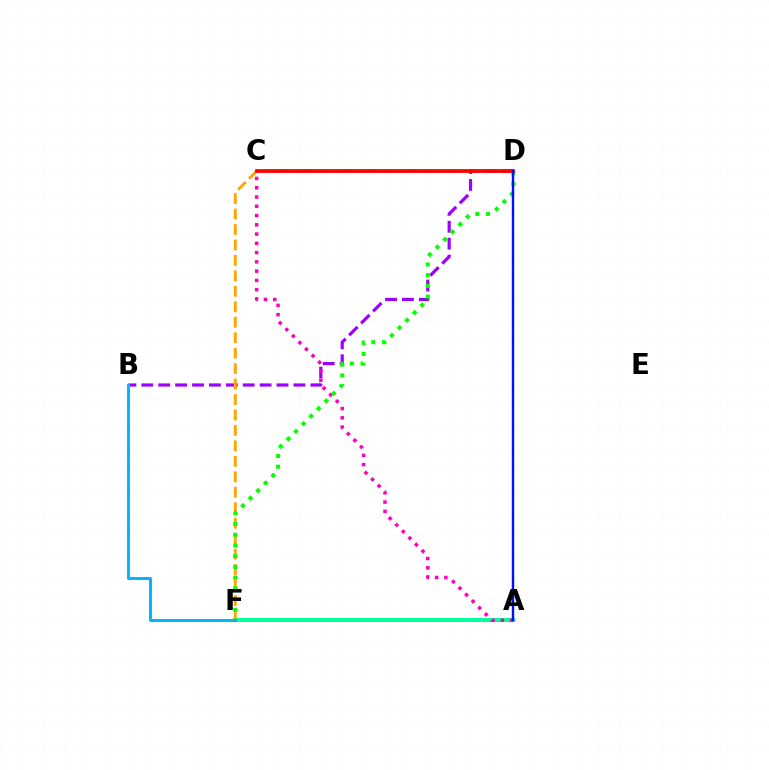{('B', 'D'): [{'color': '#9b00ff', 'line_style': 'dashed', 'thickness': 2.3}], ('A', 'F'): [{'color': '#00ff9d', 'line_style': 'solid', 'thickness': 2.87}], ('A', 'C'): [{'color': '#ff00bd', 'line_style': 'dotted', 'thickness': 2.52}], ('C', 'F'): [{'color': '#ffa500', 'line_style': 'dashed', 'thickness': 2.1}], ('D', 'F'): [{'color': '#08ff00', 'line_style': 'dotted', 'thickness': 2.91}], ('C', 'D'): [{'color': '#b3ff00', 'line_style': 'dotted', 'thickness': 1.57}, {'color': '#ff0000', 'line_style': 'solid', 'thickness': 2.69}], ('A', 'D'): [{'color': '#0010ff', 'line_style': 'solid', 'thickness': 1.72}], ('B', 'F'): [{'color': '#00b5ff', 'line_style': 'solid', 'thickness': 2.12}]}